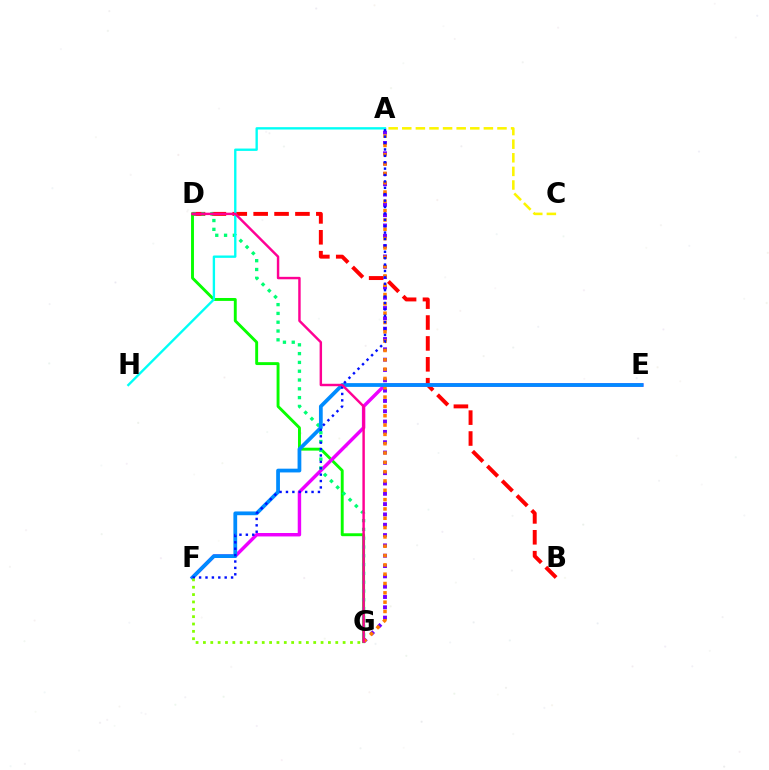{('D', 'G'): [{'color': '#08ff00', 'line_style': 'solid', 'thickness': 2.09}, {'color': '#00ff74', 'line_style': 'dotted', 'thickness': 2.39}, {'color': '#ff0094', 'line_style': 'solid', 'thickness': 1.76}], ('B', 'D'): [{'color': '#ff0000', 'line_style': 'dashed', 'thickness': 2.84}], ('A', 'G'): [{'color': '#7200ff', 'line_style': 'dotted', 'thickness': 2.8}, {'color': '#ff7c00', 'line_style': 'dotted', 'thickness': 2.53}], ('E', 'F'): [{'color': '#ee00ff', 'line_style': 'solid', 'thickness': 2.47}, {'color': '#008cff', 'line_style': 'solid', 'thickness': 2.71}], ('A', 'H'): [{'color': '#00fff6', 'line_style': 'solid', 'thickness': 1.7}], ('A', 'F'): [{'color': '#0010ff', 'line_style': 'dotted', 'thickness': 1.74}], ('F', 'G'): [{'color': '#84ff00', 'line_style': 'dotted', 'thickness': 2.0}], ('A', 'C'): [{'color': '#fcf500', 'line_style': 'dashed', 'thickness': 1.85}]}